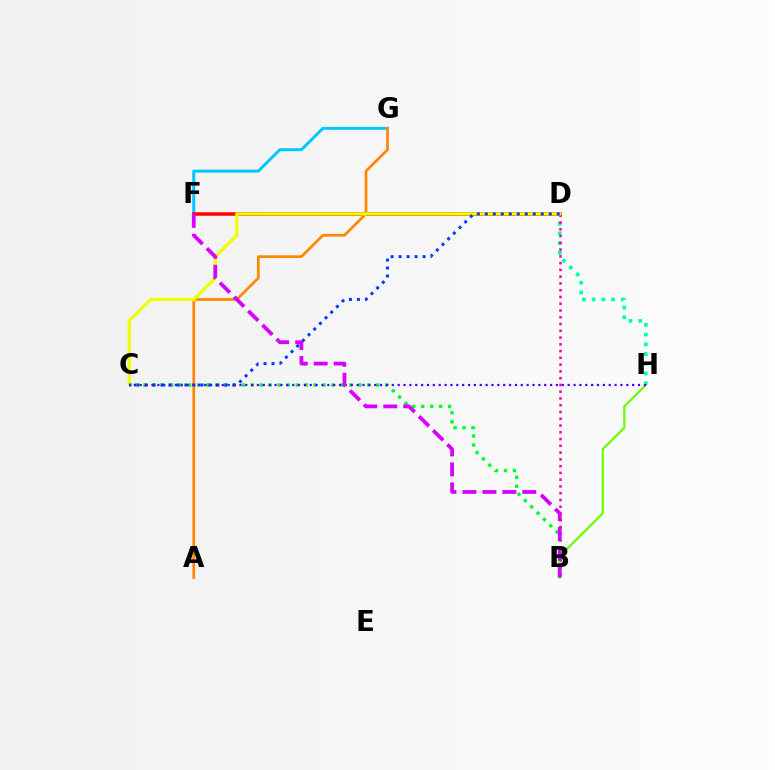{('F', 'G'): [{'color': '#00c7ff', 'line_style': 'solid', 'thickness': 2.15}], ('D', 'H'): [{'color': '#00ffaf', 'line_style': 'dotted', 'thickness': 2.64}], ('D', 'F'): [{'color': '#ff0000', 'line_style': 'solid', 'thickness': 2.52}], ('A', 'G'): [{'color': '#ff8800', 'line_style': 'solid', 'thickness': 1.97}], ('B', 'D'): [{'color': '#ff00a0', 'line_style': 'dotted', 'thickness': 1.84}], ('B', 'C'): [{'color': '#00ff27', 'line_style': 'dotted', 'thickness': 2.43}], ('C', 'D'): [{'color': '#eeff00', 'line_style': 'solid', 'thickness': 2.3}, {'color': '#003fff', 'line_style': 'dotted', 'thickness': 2.17}], ('B', 'H'): [{'color': '#66ff00', 'line_style': 'solid', 'thickness': 1.58}], ('C', 'H'): [{'color': '#4f00ff', 'line_style': 'dotted', 'thickness': 1.59}], ('B', 'F'): [{'color': '#d600ff', 'line_style': 'dashed', 'thickness': 2.71}]}